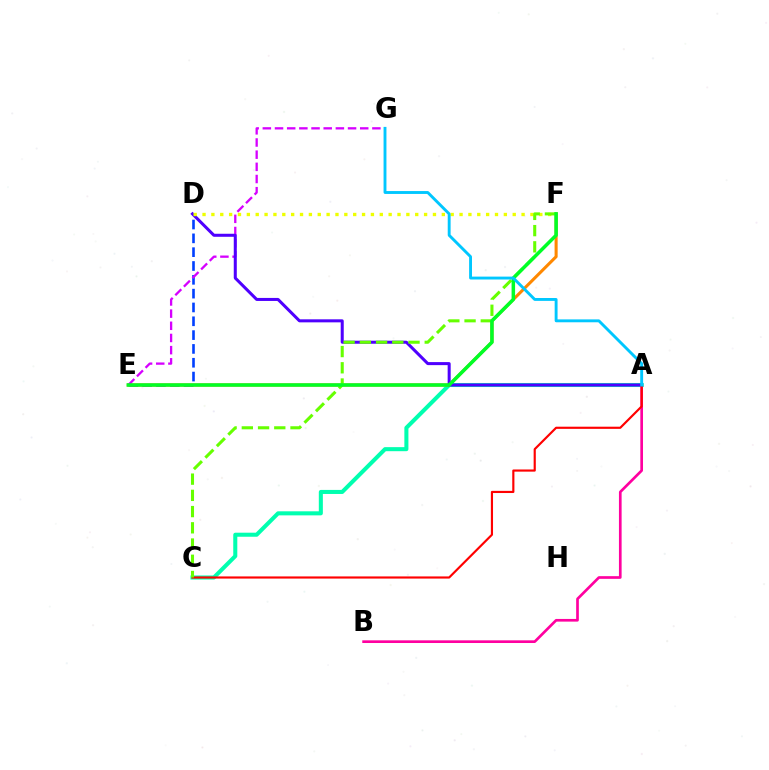{('D', 'E'): [{'color': '#003fff', 'line_style': 'dashed', 'thickness': 1.88}], ('A', 'C'): [{'color': '#00ffaf', 'line_style': 'solid', 'thickness': 2.92}, {'color': '#ff0000', 'line_style': 'solid', 'thickness': 1.56}], ('E', 'F'): [{'color': '#ff8800', 'line_style': 'solid', 'thickness': 2.2}, {'color': '#00ff27', 'line_style': 'solid', 'thickness': 2.53}], ('E', 'G'): [{'color': '#d600ff', 'line_style': 'dashed', 'thickness': 1.65}], ('A', 'B'): [{'color': '#ff00a0', 'line_style': 'solid', 'thickness': 1.93}], ('A', 'D'): [{'color': '#4f00ff', 'line_style': 'solid', 'thickness': 2.18}], ('D', 'F'): [{'color': '#eeff00', 'line_style': 'dotted', 'thickness': 2.41}], ('C', 'F'): [{'color': '#66ff00', 'line_style': 'dashed', 'thickness': 2.2}], ('A', 'G'): [{'color': '#00c7ff', 'line_style': 'solid', 'thickness': 2.08}]}